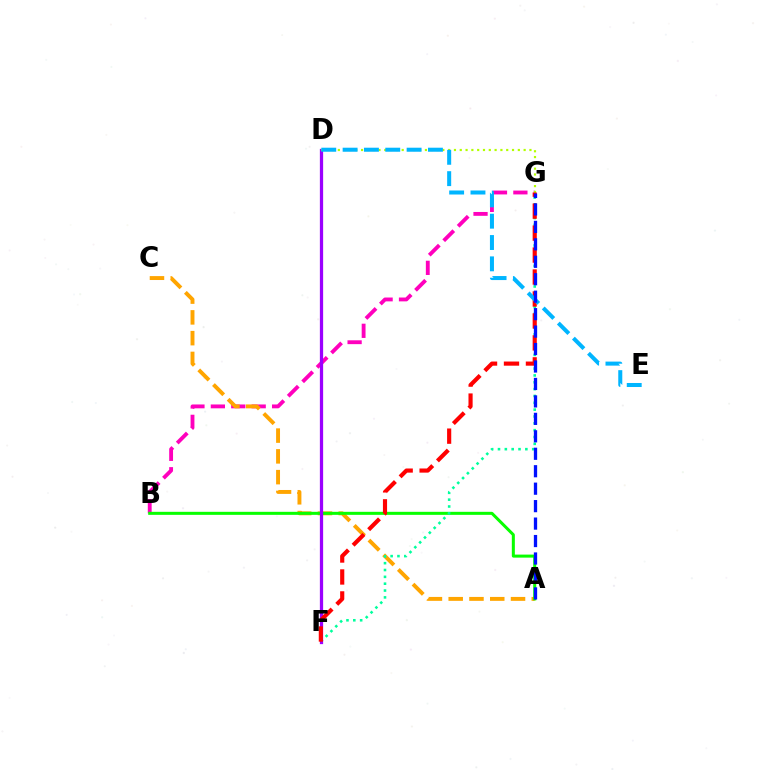{('B', 'G'): [{'color': '#ff00bd', 'line_style': 'dashed', 'thickness': 2.77}], ('A', 'C'): [{'color': '#ffa500', 'line_style': 'dashed', 'thickness': 2.82}], ('A', 'B'): [{'color': '#08ff00', 'line_style': 'solid', 'thickness': 2.18}], ('F', 'G'): [{'color': '#00ff9d', 'line_style': 'dotted', 'thickness': 1.86}, {'color': '#ff0000', 'line_style': 'dashed', 'thickness': 2.98}], ('D', 'F'): [{'color': '#9b00ff', 'line_style': 'solid', 'thickness': 2.34}], ('D', 'G'): [{'color': '#b3ff00', 'line_style': 'dotted', 'thickness': 1.58}], ('D', 'E'): [{'color': '#00b5ff', 'line_style': 'dashed', 'thickness': 2.9}], ('A', 'G'): [{'color': '#0010ff', 'line_style': 'dashed', 'thickness': 2.37}]}